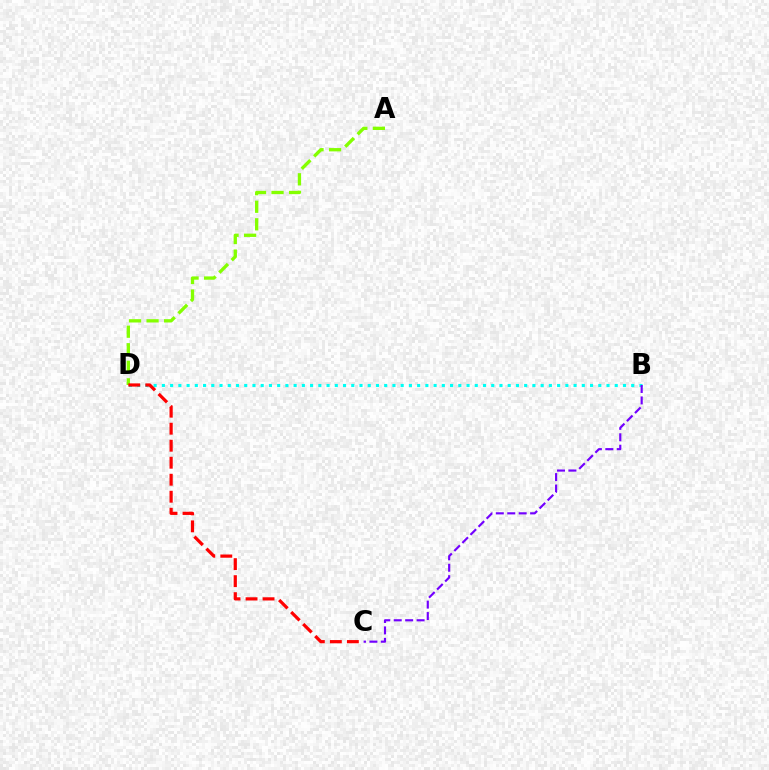{('A', 'D'): [{'color': '#84ff00', 'line_style': 'dashed', 'thickness': 2.38}], ('B', 'D'): [{'color': '#00fff6', 'line_style': 'dotted', 'thickness': 2.24}], ('C', 'D'): [{'color': '#ff0000', 'line_style': 'dashed', 'thickness': 2.31}], ('B', 'C'): [{'color': '#7200ff', 'line_style': 'dashed', 'thickness': 1.55}]}